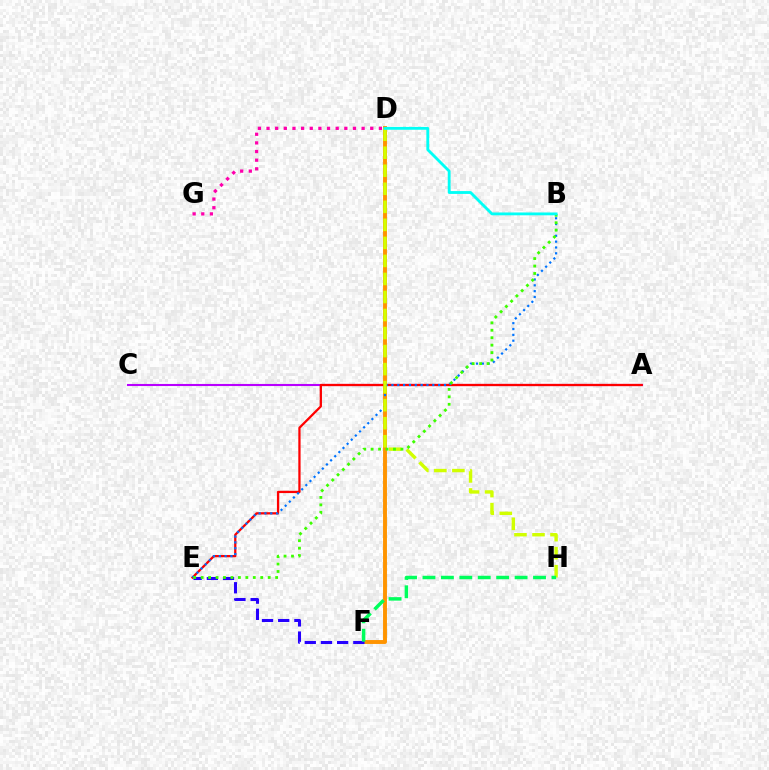{('D', 'G'): [{'color': '#ff00ac', 'line_style': 'dotted', 'thickness': 2.35}], ('D', 'F'): [{'color': '#ff9400', 'line_style': 'solid', 'thickness': 2.81}], ('E', 'F'): [{'color': '#2500ff', 'line_style': 'dashed', 'thickness': 2.2}], ('A', 'C'): [{'color': '#b900ff', 'line_style': 'solid', 'thickness': 1.51}], ('A', 'E'): [{'color': '#ff0000', 'line_style': 'solid', 'thickness': 1.63}], ('B', 'E'): [{'color': '#0074ff', 'line_style': 'dotted', 'thickness': 1.59}, {'color': '#3dff00', 'line_style': 'dotted', 'thickness': 2.02}], ('D', 'H'): [{'color': '#d1ff00', 'line_style': 'dashed', 'thickness': 2.45}], ('F', 'H'): [{'color': '#00ff5c', 'line_style': 'dashed', 'thickness': 2.5}], ('B', 'D'): [{'color': '#00fff6', 'line_style': 'solid', 'thickness': 2.04}]}